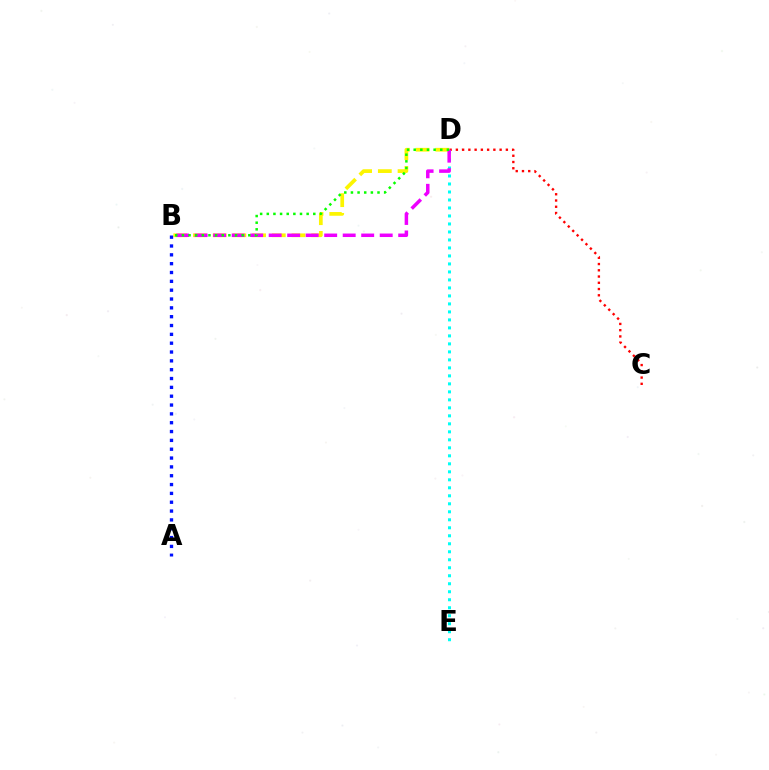{('C', 'D'): [{'color': '#ff0000', 'line_style': 'dotted', 'thickness': 1.7}], ('B', 'D'): [{'color': '#fcf500', 'line_style': 'dashed', 'thickness': 2.68}, {'color': '#ee00ff', 'line_style': 'dashed', 'thickness': 2.51}, {'color': '#08ff00', 'line_style': 'dotted', 'thickness': 1.8}], ('D', 'E'): [{'color': '#00fff6', 'line_style': 'dotted', 'thickness': 2.17}], ('A', 'B'): [{'color': '#0010ff', 'line_style': 'dotted', 'thickness': 2.4}]}